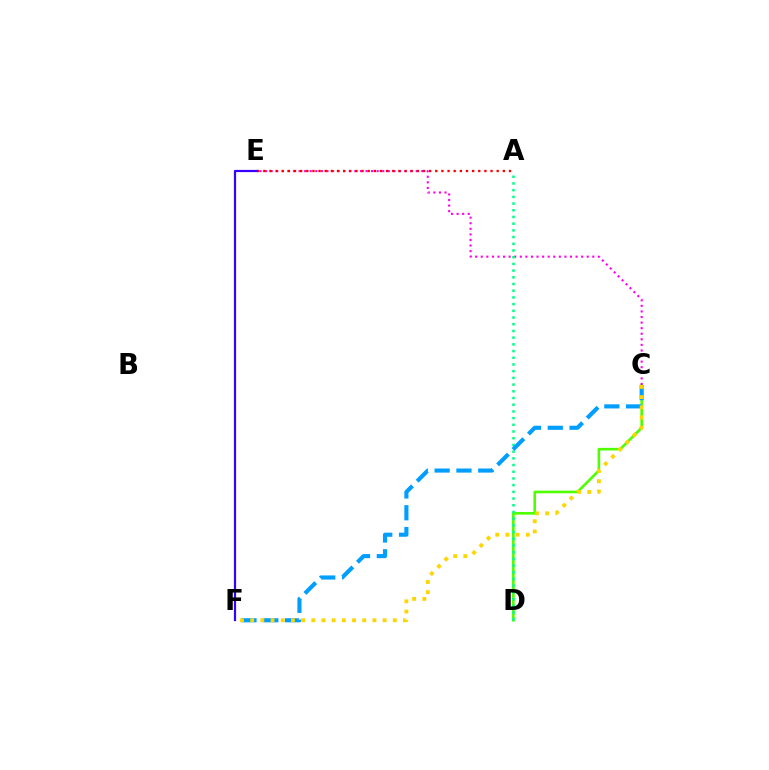{('C', 'D'): [{'color': '#4fff00', 'line_style': 'solid', 'thickness': 1.88}], ('C', 'E'): [{'color': '#ff00ed', 'line_style': 'dotted', 'thickness': 1.52}], ('A', 'E'): [{'color': '#ff0000', 'line_style': 'dotted', 'thickness': 1.67}], ('E', 'F'): [{'color': '#3700ff', 'line_style': 'solid', 'thickness': 1.59}], ('A', 'D'): [{'color': '#00ff86', 'line_style': 'dotted', 'thickness': 1.82}], ('C', 'F'): [{'color': '#009eff', 'line_style': 'dashed', 'thickness': 2.96}, {'color': '#ffd500', 'line_style': 'dotted', 'thickness': 2.77}]}